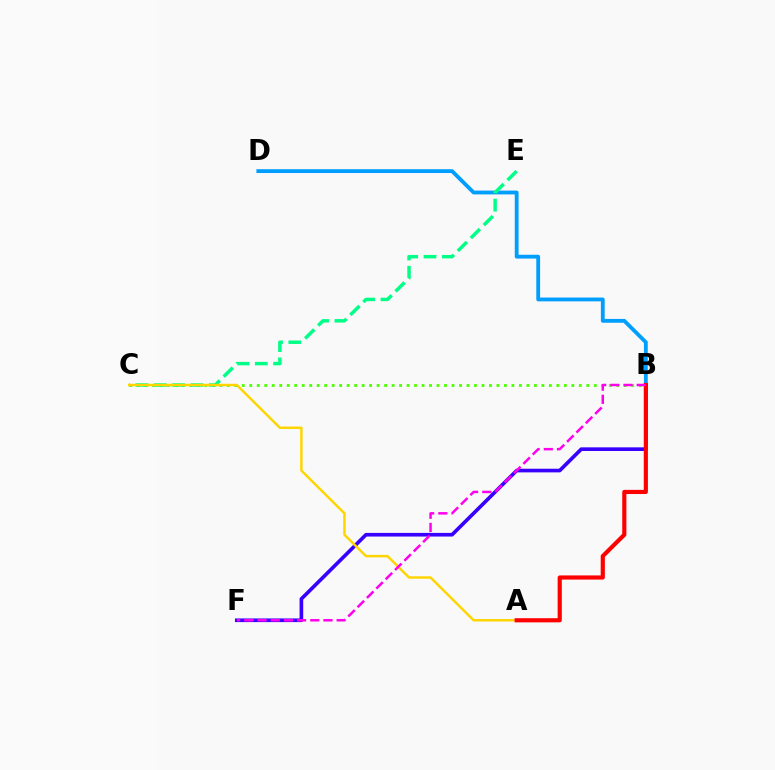{('B', 'F'): [{'color': '#3700ff', 'line_style': 'solid', 'thickness': 2.63}, {'color': '#ff00ed', 'line_style': 'dashed', 'thickness': 1.79}], ('B', 'D'): [{'color': '#009eff', 'line_style': 'solid', 'thickness': 2.75}], ('B', 'C'): [{'color': '#4fff00', 'line_style': 'dotted', 'thickness': 2.04}], ('C', 'E'): [{'color': '#00ff86', 'line_style': 'dashed', 'thickness': 2.49}], ('A', 'C'): [{'color': '#ffd500', 'line_style': 'solid', 'thickness': 1.76}], ('A', 'B'): [{'color': '#ff0000', 'line_style': 'solid', 'thickness': 2.99}]}